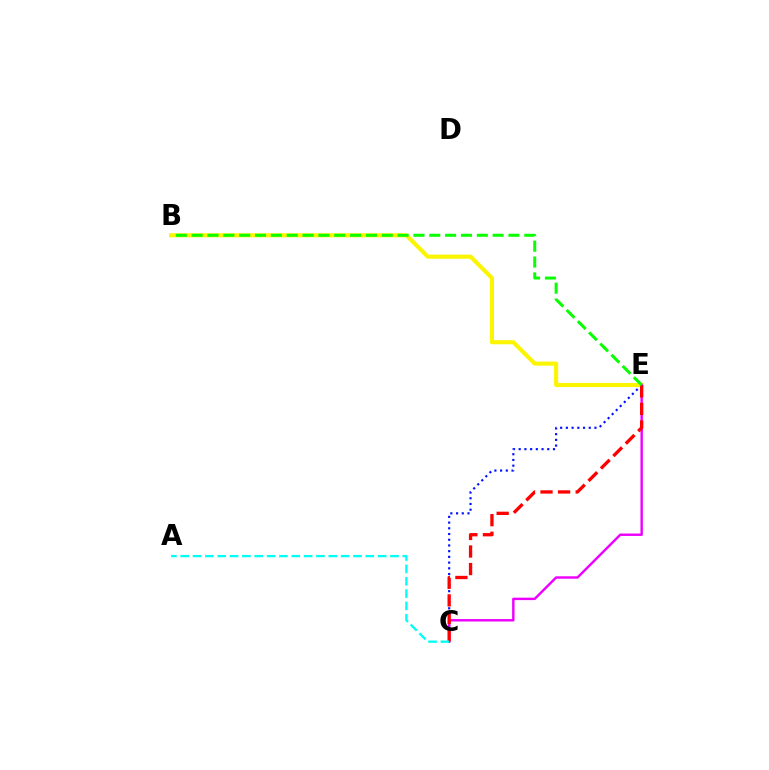{('C', 'E'): [{'color': '#0010ff', 'line_style': 'dotted', 'thickness': 1.55}, {'color': '#ee00ff', 'line_style': 'solid', 'thickness': 1.75}, {'color': '#ff0000', 'line_style': 'dashed', 'thickness': 2.39}], ('B', 'E'): [{'color': '#fcf500', 'line_style': 'solid', 'thickness': 2.95}, {'color': '#08ff00', 'line_style': 'dashed', 'thickness': 2.15}], ('A', 'C'): [{'color': '#00fff6', 'line_style': 'dashed', 'thickness': 1.68}]}